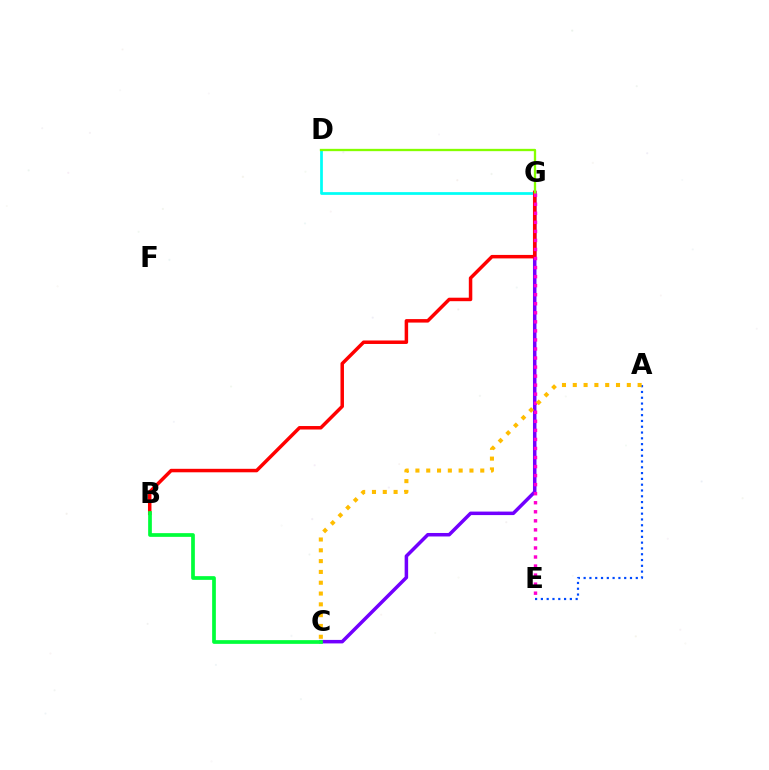{('A', 'E'): [{'color': '#004bff', 'line_style': 'dotted', 'thickness': 1.57}], ('C', 'G'): [{'color': '#7200ff', 'line_style': 'solid', 'thickness': 2.52}], ('D', 'G'): [{'color': '#00fff6', 'line_style': 'solid', 'thickness': 1.97}, {'color': '#84ff00', 'line_style': 'solid', 'thickness': 1.67}], ('B', 'G'): [{'color': '#ff0000', 'line_style': 'solid', 'thickness': 2.51}], ('E', 'G'): [{'color': '#ff00cf', 'line_style': 'dotted', 'thickness': 2.46}], ('B', 'C'): [{'color': '#00ff39', 'line_style': 'solid', 'thickness': 2.67}], ('A', 'C'): [{'color': '#ffbd00', 'line_style': 'dotted', 'thickness': 2.94}]}